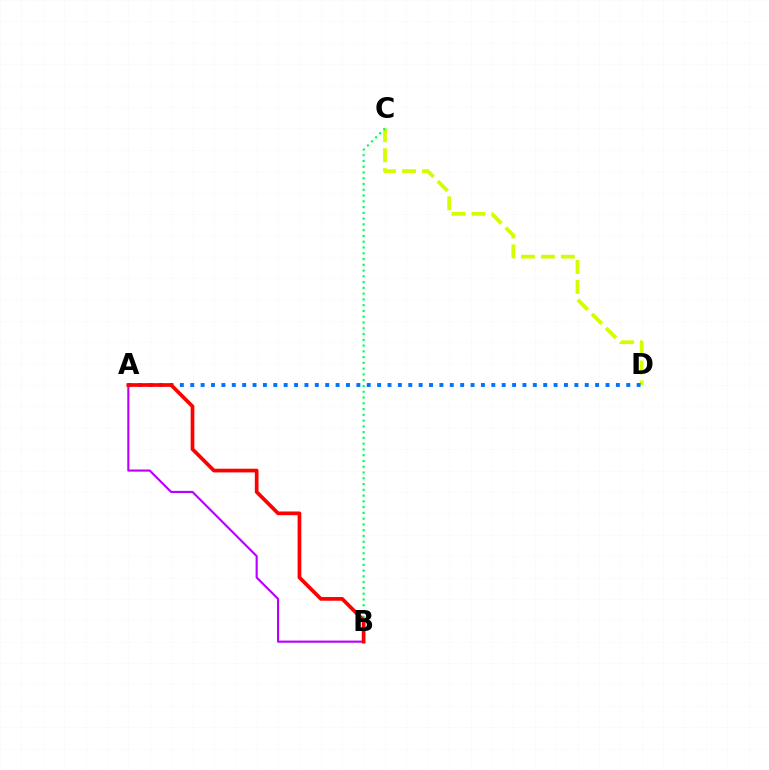{('C', 'D'): [{'color': '#d1ff00', 'line_style': 'dashed', 'thickness': 2.71}], ('B', 'C'): [{'color': '#00ff5c', 'line_style': 'dotted', 'thickness': 1.57}], ('A', 'D'): [{'color': '#0074ff', 'line_style': 'dotted', 'thickness': 2.82}], ('A', 'B'): [{'color': '#b900ff', 'line_style': 'solid', 'thickness': 1.53}, {'color': '#ff0000', 'line_style': 'solid', 'thickness': 2.66}]}